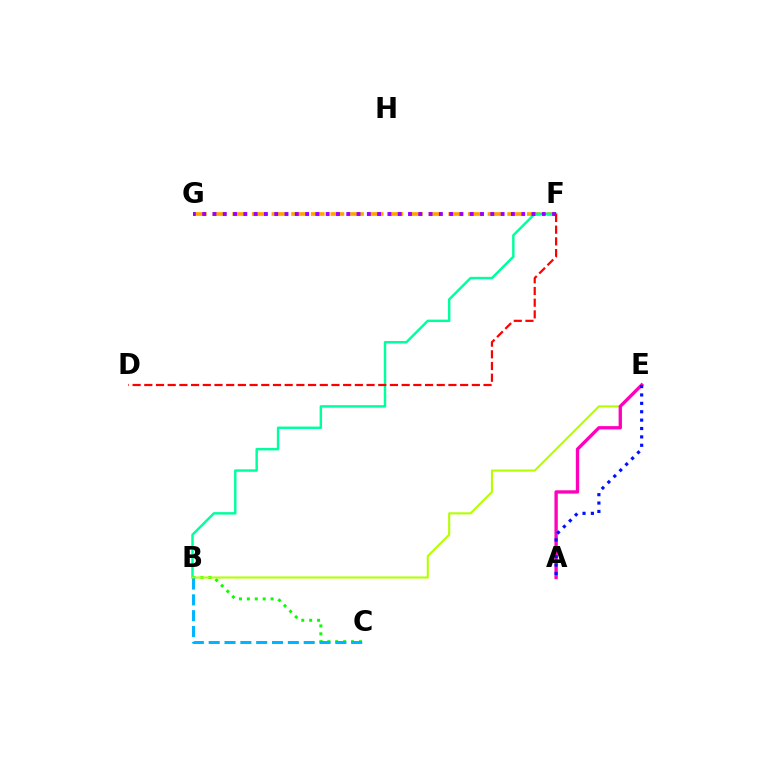{('F', 'G'): [{'color': '#ffa500', 'line_style': 'dashed', 'thickness': 2.67}, {'color': '#9b00ff', 'line_style': 'dotted', 'thickness': 2.8}], ('B', 'F'): [{'color': '#00ff9d', 'line_style': 'solid', 'thickness': 1.76}], ('B', 'C'): [{'color': '#08ff00', 'line_style': 'dotted', 'thickness': 2.15}, {'color': '#00b5ff', 'line_style': 'dashed', 'thickness': 2.15}], ('D', 'F'): [{'color': '#ff0000', 'line_style': 'dashed', 'thickness': 1.59}], ('B', 'E'): [{'color': '#b3ff00', 'line_style': 'solid', 'thickness': 1.51}], ('A', 'E'): [{'color': '#ff00bd', 'line_style': 'solid', 'thickness': 2.4}, {'color': '#0010ff', 'line_style': 'dotted', 'thickness': 2.28}]}